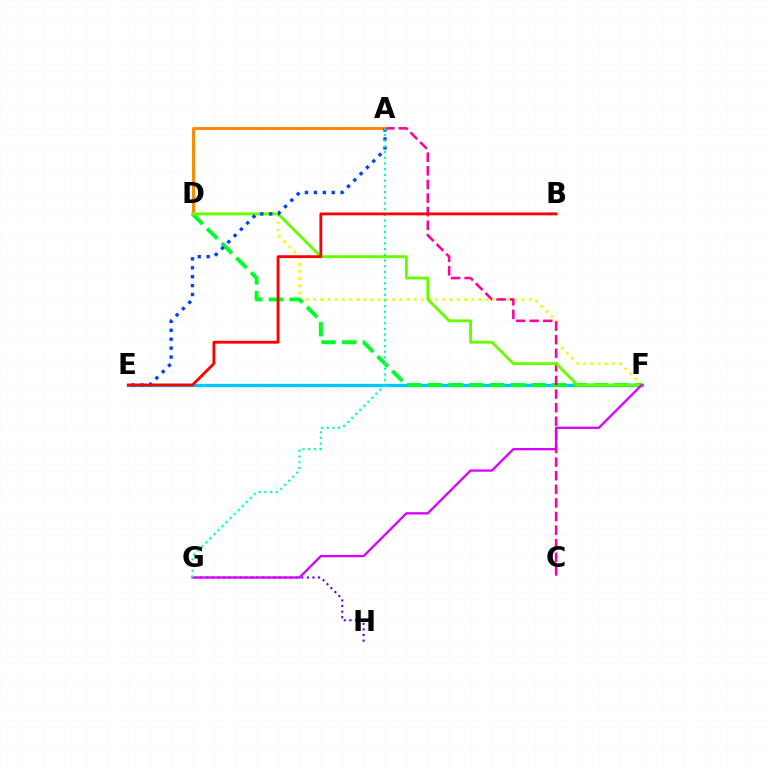{('E', 'F'): [{'color': '#00c7ff', 'line_style': 'solid', 'thickness': 2.4}], ('D', 'F'): [{'color': '#eeff00', 'line_style': 'dotted', 'thickness': 1.95}, {'color': '#00ff27', 'line_style': 'dashed', 'thickness': 2.81}, {'color': '#66ff00', 'line_style': 'solid', 'thickness': 2.06}], ('G', 'H'): [{'color': '#4f00ff', 'line_style': 'dotted', 'thickness': 1.52}], ('A', 'C'): [{'color': '#ff00a0', 'line_style': 'dashed', 'thickness': 1.85}], ('A', 'D'): [{'color': '#ff8800', 'line_style': 'solid', 'thickness': 2.11}], ('F', 'G'): [{'color': '#d600ff', 'line_style': 'solid', 'thickness': 1.66}], ('A', 'E'): [{'color': '#003fff', 'line_style': 'dotted', 'thickness': 2.42}], ('A', 'G'): [{'color': '#00ffaf', 'line_style': 'dotted', 'thickness': 1.55}], ('B', 'E'): [{'color': '#ff0000', 'line_style': 'solid', 'thickness': 2.04}]}